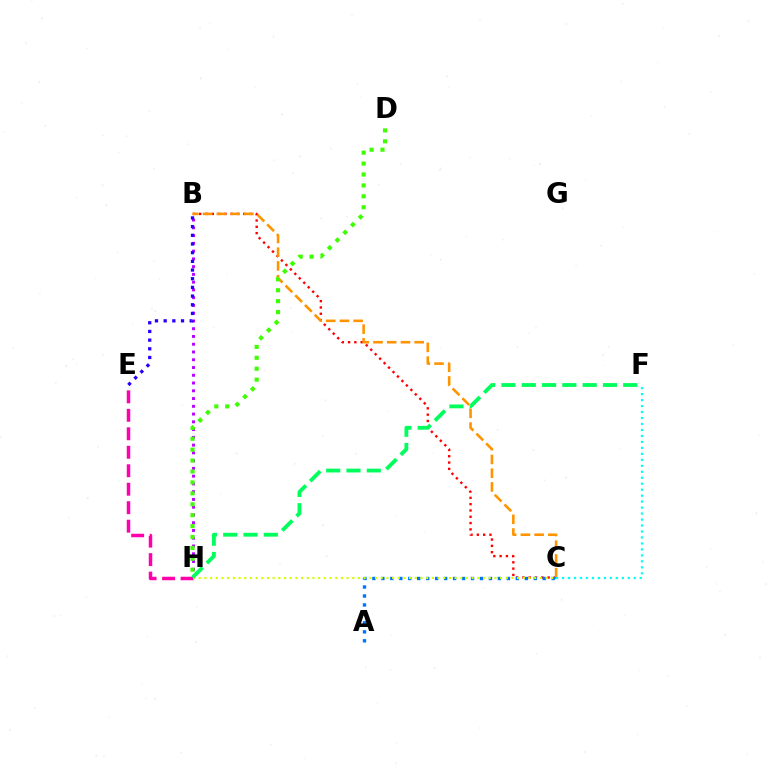{('B', 'C'): [{'color': '#ff0000', 'line_style': 'dotted', 'thickness': 1.71}, {'color': '#ff9400', 'line_style': 'dashed', 'thickness': 1.87}], ('B', 'H'): [{'color': '#b900ff', 'line_style': 'dotted', 'thickness': 2.11}], ('A', 'C'): [{'color': '#0074ff', 'line_style': 'dotted', 'thickness': 2.44}], ('E', 'H'): [{'color': '#ff00ac', 'line_style': 'dashed', 'thickness': 2.51}], ('C', 'F'): [{'color': '#00fff6', 'line_style': 'dotted', 'thickness': 1.62}], ('D', 'H'): [{'color': '#3dff00', 'line_style': 'dotted', 'thickness': 2.97}], ('B', 'E'): [{'color': '#2500ff', 'line_style': 'dotted', 'thickness': 2.36}], ('C', 'H'): [{'color': '#d1ff00', 'line_style': 'dotted', 'thickness': 1.54}], ('F', 'H'): [{'color': '#00ff5c', 'line_style': 'dashed', 'thickness': 2.76}]}